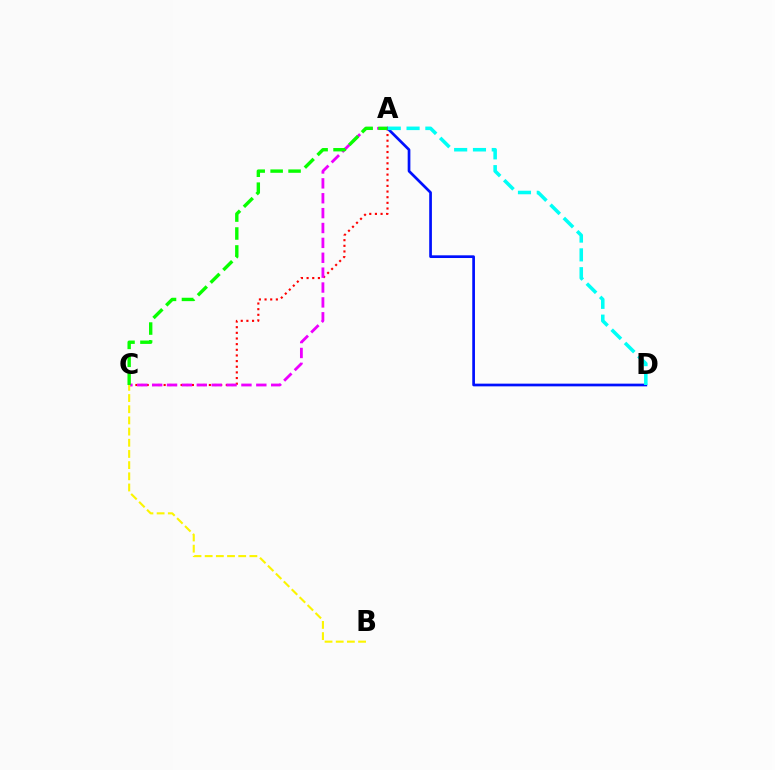{('A', 'C'): [{'color': '#ff0000', 'line_style': 'dotted', 'thickness': 1.54}, {'color': '#ee00ff', 'line_style': 'dashed', 'thickness': 2.02}, {'color': '#08ff00', 'line_style': 'dashed', 'thickness': 2.44}], ('A', 'D'): [{'color': '#0010ff', 'line_style': 'solid', 'thickness': 1.94}, {'color': '#00fff6', 'line_style': 'dashed', 'thickness': 2.55}], ('B', 'C'): [{'color': '#fcf500', 'line_style': 'dashed', 'thickness': 1.52}]}